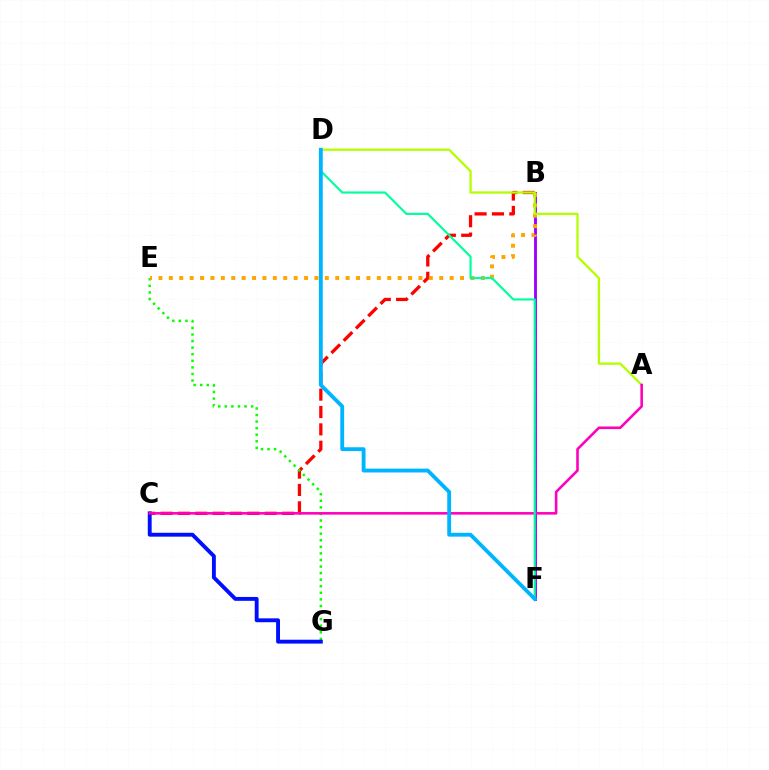{('B', 'F'): [{'color': '#9b00ff', 'line_style': 'solid', 'thickness': 2.05}], ('B', 'C'): [{'color': '#ff0000', 'line_style': 'dashed', 'thickness': 2.36}], ('E', 'G'): [{'color': '#08ff00', 'line_style': 'dotted', 'thickness': 1.79}], ('C', 'G'): [{'color': '#0010ff', 'line_style': 'solid', 'thickness': 2.79}], ('B', 'E'): [{'color': '#ffa500', 'line_style': 'dotted', 'thickness': 2.83}], ('A', 'D'): [{'color': '#b3ff00', 'line_style': 'solid', 'thickness': 1.63}], ('A', 'C'): [{'color': '#ff00bd', 'line_style': 'solid', 'thickness': 1.86}], ('D', 'F'): [{'color': '#00ff9d', 'line_style': 'solid', 'thickness': 1.55}, {'color': '#00b5ff', 'line_style': 'solid', 'thickness': 2.77}]}